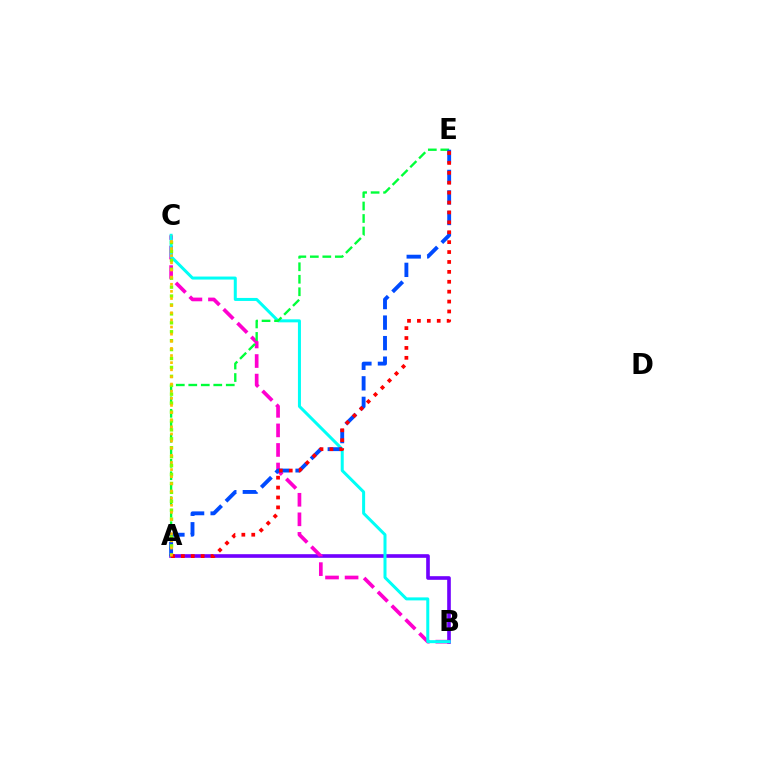{('A', 'B'): [{'color': '#7200ff', 'line_style': 'solid', 'thickness': 2.62}], ('B', 'C'): [{'color': '#ff00cf', 'line_style': 'dashed', 'thickness': 2.66}, {'color': '#00fff6', 'line_style': 'solid', 'thickness': 2.17}], ('A', 'E'): [{'color': '#00ff39', 'line_style': 'dashed', 'thickness': 1.7}, {'color': '#004bff', 'line_style': 'dashed', 'thickness': 2.79}, {'color': '#ff0000', 'line_style': 'dotted', 'thickness': 2.69}], ('A', 'C'): [{'color': '#84ff00', 'line_style': 'dotted', 'thickness': 2.42}, {'color': '#ffbd00', 'line_style': 'dotted', 'thickness': 1.94}]}